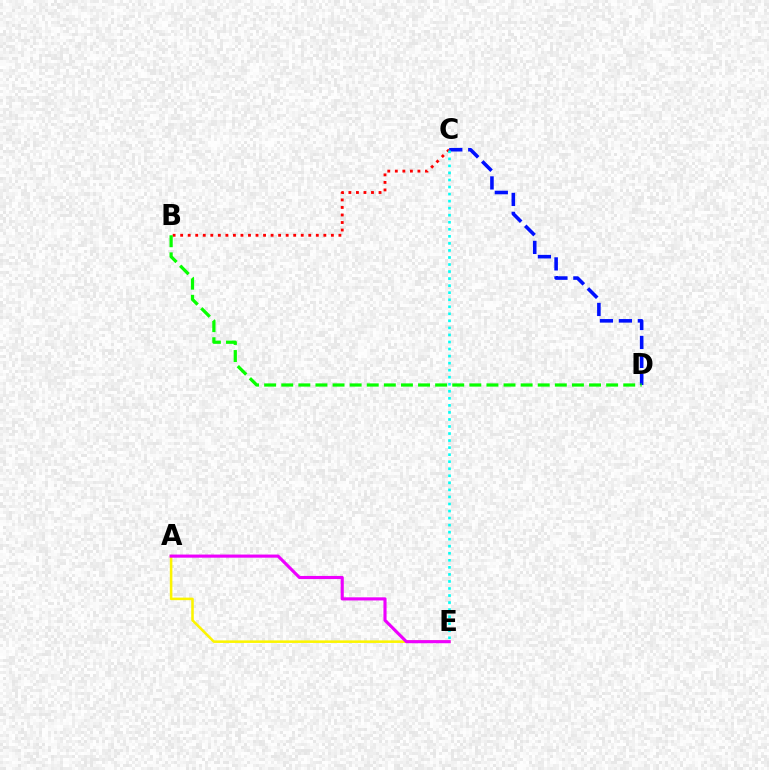{('A', 'E'): [{'color': '#fcf500', 'line_style': 'solid', 'thickness': 1.84}, {'color': '#ee00ff', 'line_style': 'solid', 'thickness': 2.25}], ('B', 'C'): [{'color': '#ff0000', 'line_style': 'dotted', 'thickness': 2.05}], ('C', 'D'): [{'color': '#0010ff', 'line_style': 'dashed', 'thickness': 2.57}], ('B', 'D'): [{'color': '#08ff00', 'line_style': 'dashed', 'thickness': 2.32}], ('C', 'E'): [{'color': '#00fff6', 'line_style': 'dotted', 'thickness': 1.91}]}